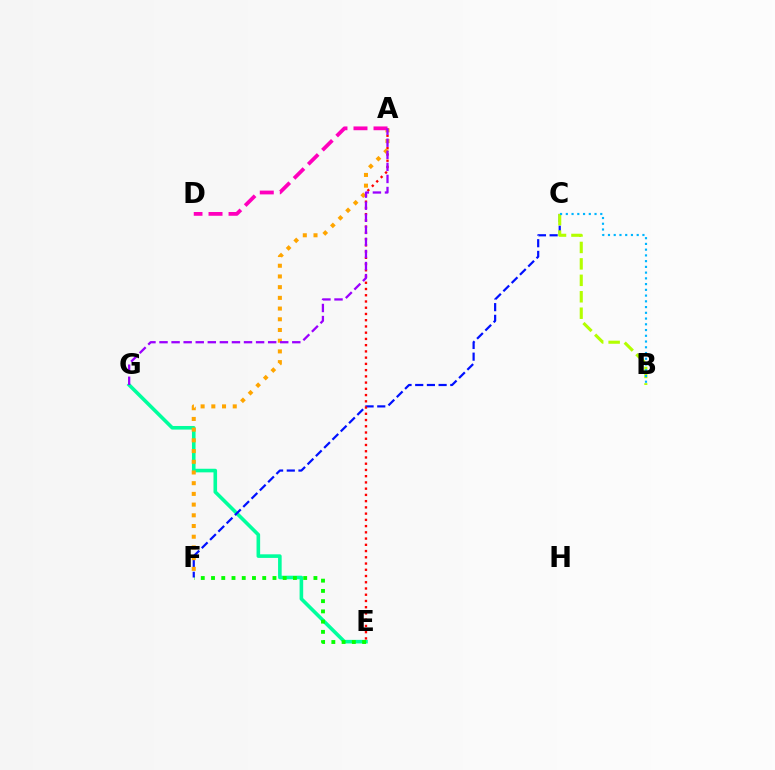{('E', 'G'): [{'color': '#00ff9d', 'line_style': 'solid', 'thickness': 2.59}], ('E', 'F'): [{'color': '#08ff00', 'line_style': 'dotted', 'thickness': 2.78}], ('C', 'F'): [{'color': '#0010ff', 'line_style': 'dashed', 'thickness': 1.59}], ('A', 'E'): [{'color': '#ff0000', 'line_style': 'dotted', 'thickness': 1.7}], ('B', 'C'): [{'color': '#b3ff00', 'line_style': 'dashed', 'thickness': 2.23}, {'color': '#00b5ff', 'line_style': 'dotted', 'thickness': 1.56}], ('A', 'F'): [{'color': '#ffa500', 'line_style': 'dotted', 'thickness': 2.91}], ('A', 'D'): [{'color': '#ff00bd', 'line_style': 'dashed', 'thickness': 2.72}], ('A', 'G'): [{'color': '#9b00ff', 'line_style': 'dashed', 'thickness': 1.64}]}